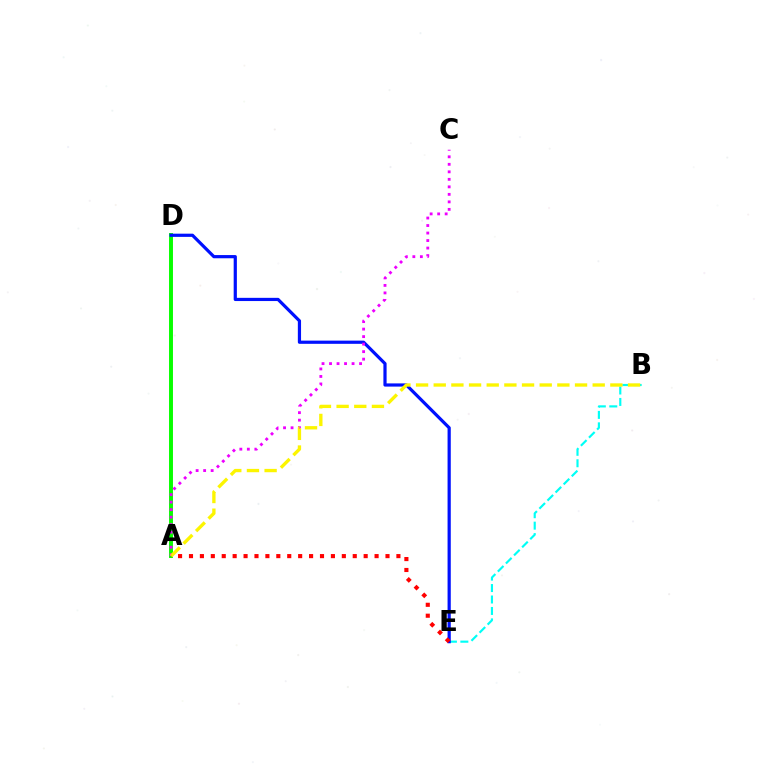{('B', 'E'): [{'color': '#00fff6', 'line_style': 'dashed', 'thickness': 1.55}], ('A', 'D'): [{'color': '#08ff00', 'line_style': 'solid', 'thickness': 2.83}], ('D', 'E'): [{'color': '#0010ff', 'line_style': 'solid', 'thickness': 2.31}], ('A', 'C'): [{'color': '#ee00ff', 'line_style': 'dotted', 'thickness': 2.04}], ('A', 'B'): [{'color': '#fcf500', 'line_style': 'dashed', 'thickness': 2.4}], ('A', 'E'): [{'color': '#ff0000', 'line_style': 'dotted', 'thickness': 2.97}]}